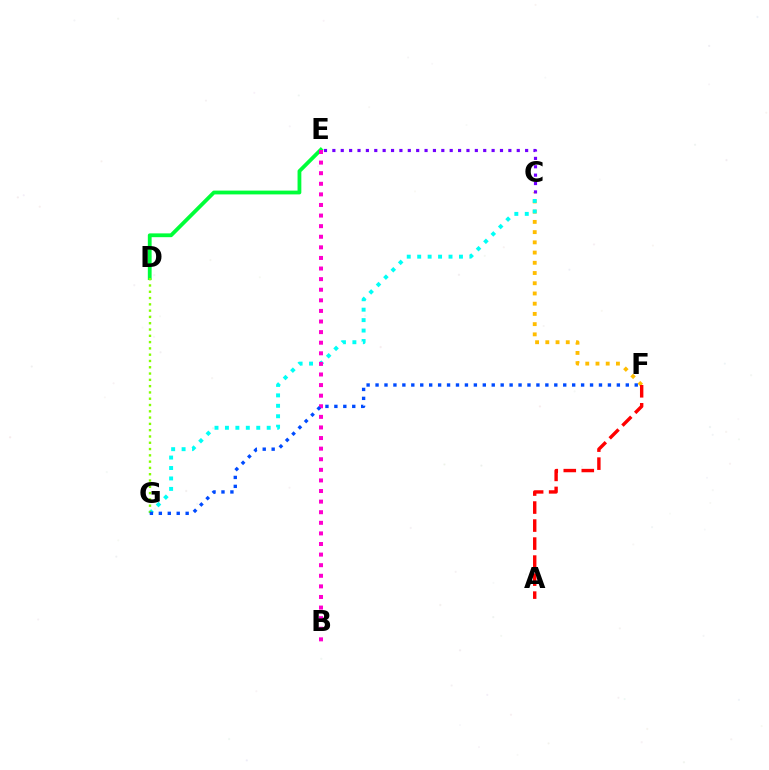{('C', 'F'): [{'color': '#ffbd00', 'line_style': 'dotted', 'thickness': 2.78}], ('D', 'E'): [{'color': '#00ff39', 'line_style': 'solid', 'thickness': 2.73}], ('C', 'G'): [{'color': '#00fff6', 'line_style': 'dotted', 'thickness': 2.84}], ('C', 'E'): [{'color': '#7200ff', 'line_style': 'dotted', 'thickness': 2.28}], ('D', 'G'): [{'color': '#84ff00', 'line_style': 'dotted', 'thickness': 1.71}], ('B', 'E'): [{'color': '#ff00cf', 'line_style': 'dotted', 'thickness': 2.88}], ('F', 'G'): [{'color': '#004bff', 'line_style': 'dotted', 'thickness': 2.43}], ('A', 'F'): [{'color': '#ff0000', 'line_style': 'dashed', 'thickness': 2.45}]}